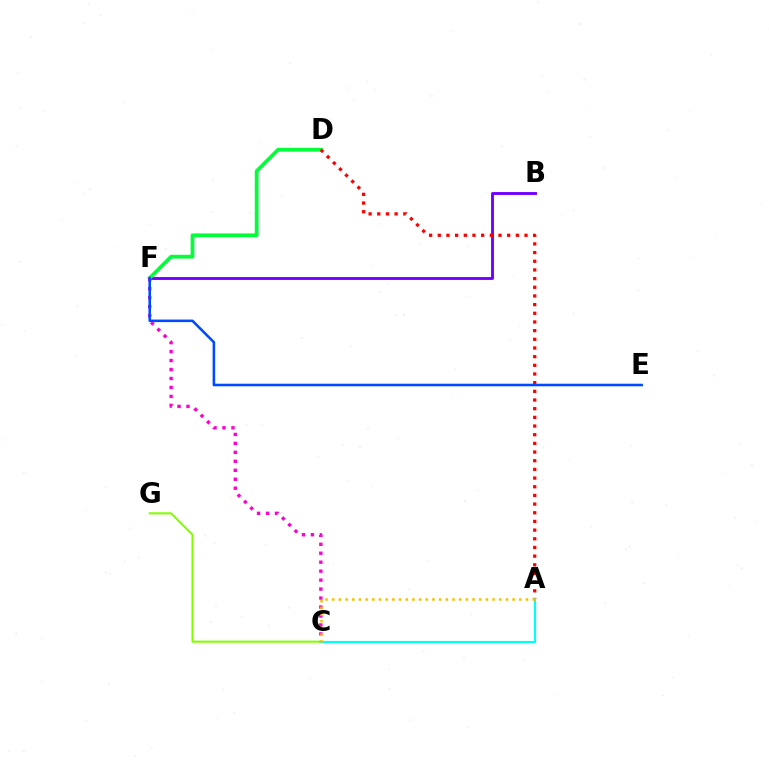{('B', 'F'): [{'color': '#7200ff', 'line_style': 'solid', 'thickness': 2.08}], ('D', 'F'): [{'color': '#00ff39', 'line_style': 'solid', 'thickness': 2.7}], ('A', 'D'): [{'color': '#ff0000', 'line_style': 'dotted', 'thickness': 2.36}], ('C', 'G'): [{'color': '#84ff00', 'line_style': 'solid', 'thickness': 1.52}], ('A', 'C'): [{'color': '#00fff6', 'line_style': 'solid', 'thickness': 1.55}, {'color': '#ffbd00', 'line_style': 'dotted', 'thickness': 1.82}], ('C', 'F'): [{'color': '#ff00cf', 'line_style': 'dotted', 'thickness': 2.44}], ('E', 'F'): [{'color': '#004bff', 'line_style': 'solid', 'thickness': 1.86}]}